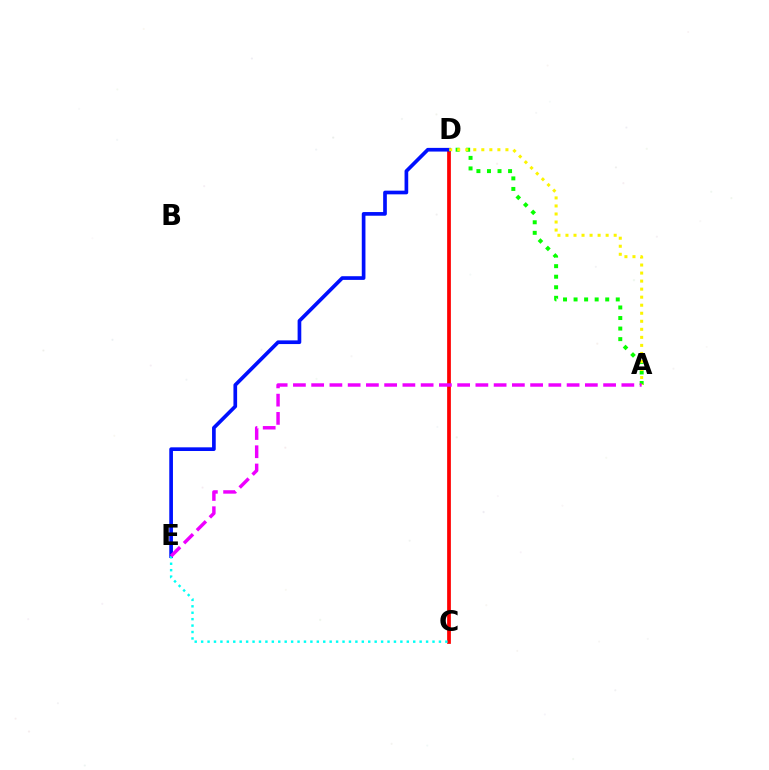{('C', 'D'): [{'color': '#ff0000', 'line_style': 'solid', 'thickness': 2.69}], ('A', 'D'): [{'color': '#08ff00', 'line_style': 'dotted', 'thickness': 2.87}, {'color': '#fcf500', 'line_style': 'dotted', 'thickness': 2.18}], ('D', 'E'): [{'color': '#0010ff', 'line_style': 'solid', 'thickness': 2.65}], ('C', 'E'): [{'color': '#00fff6', 'line_style': 'dotted', 'thickness': 1.75}], ('A', 'E'): [{'color': '#ee00ff', 'line_style': 'dashed', 'thickness': 2.48}]}